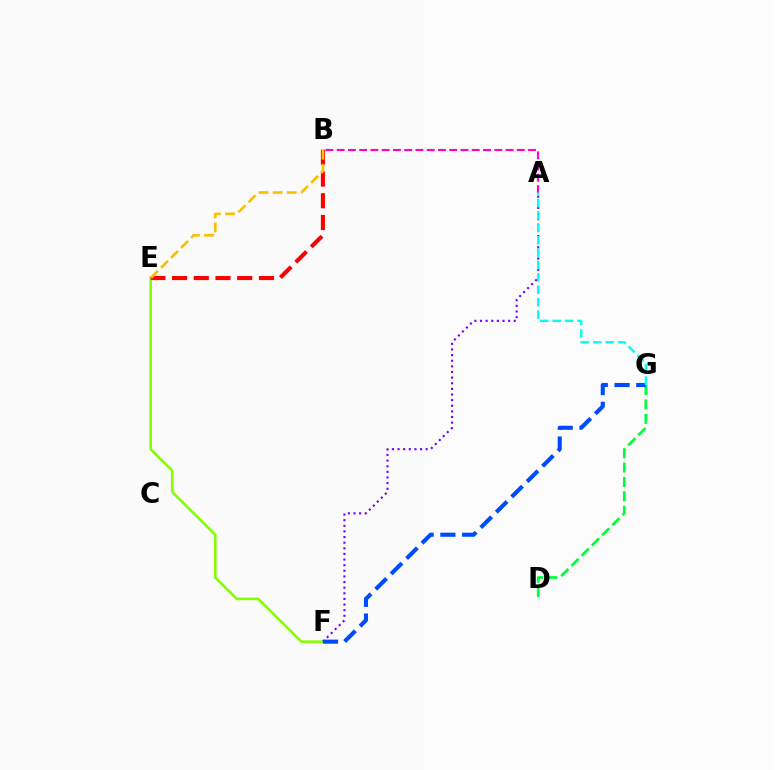{('E', 'F'): [{'color': '#84ff00', 'line_style': 'solid', 'thickness': 1.87}], ('D', 'G'): [{'color': '#00ff39', 'line_style': 'dashed', 'thickness': 1.96}], ('A', 'F'): [{'color': '#7200ff', 'line_style': 'dotted', 'thickness': 1.53}], ('B', 'E'): [{'color': '#ff0000', 'line_style': 'dashed', 'thickness': 2.95}, {'color': '#ffbd00', 'line_style': 'dashed', 'thickness': 1.92}], ('A', 'B'): [{'color': '#ff00cf', 'line_style': 'dashed', 'thickness': 1.53}], ('F', 'G'): [{'color': '#004bff', 'line_style': 'dashed', 'thickness': 2.96}], ('A', 'G'): [{'color': '#00fff6', 'line_style': 'dashed', 'thickness': 1.68}]}